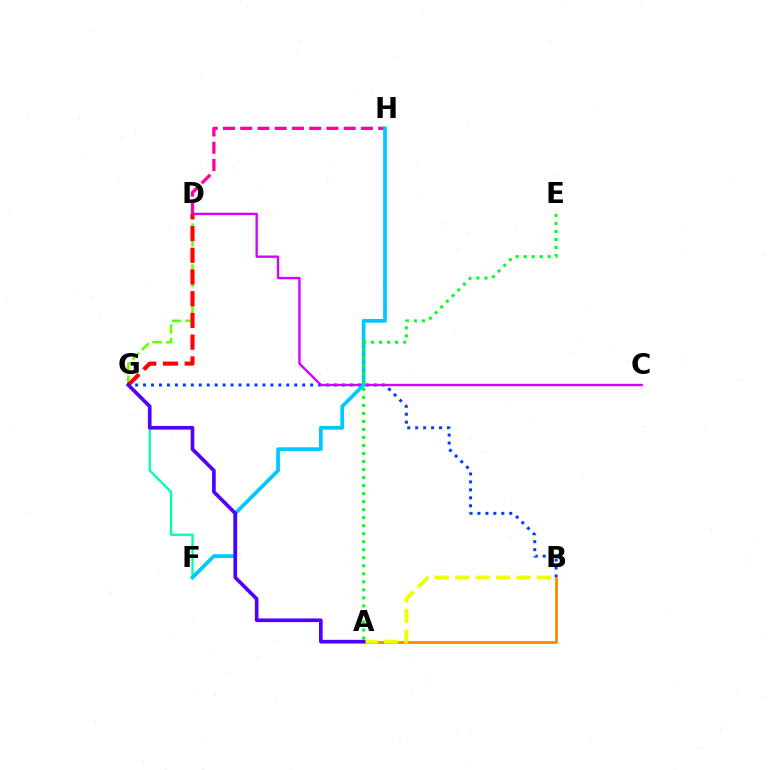{('B', 'G'): [{'color': '#003fff', 'line_style': 'dotted', 'thickness': 2.16}], ('D', 'H'): [{'color': '#ff00a0', 'line_style': 'dashed', 'thickness': 2.34}], ('F', 'G'): [{'color': '#00ffaf', 'line_style': 'solid', 'thickness': 1.67}], ('C', 'D'): [{'color': '#d600ff', 'line_style': 'solid', 'thickness': 1.7}], ('F', 'H'): [{'color': '#00c7ff', 'line_style': 'solid', 'thickness': 2.68}], ('A', 'B'): [{'color': '#ff8800', 'line_style': 'solid', 'thickness': 2.0}, {'color': '#eeff00', 'line_style': 'dashed', 'thickness': 2.78}], ('D', 'G'): [{'color': '#66ff00', 'line_style': 'dashed', 'thickness': 1.85}, {'color': '#ff0000', 'line_style': 'dashed', 'thickness': 2.95}], ('A', 'E'): [{'color': '#00ff27', 'line_style': 'dotted', 'thickness': 2.18}], ('A', 'G'): [{'color': '#4f00ff', 'line_style': 'solid', 'thickness': 2.64}]}